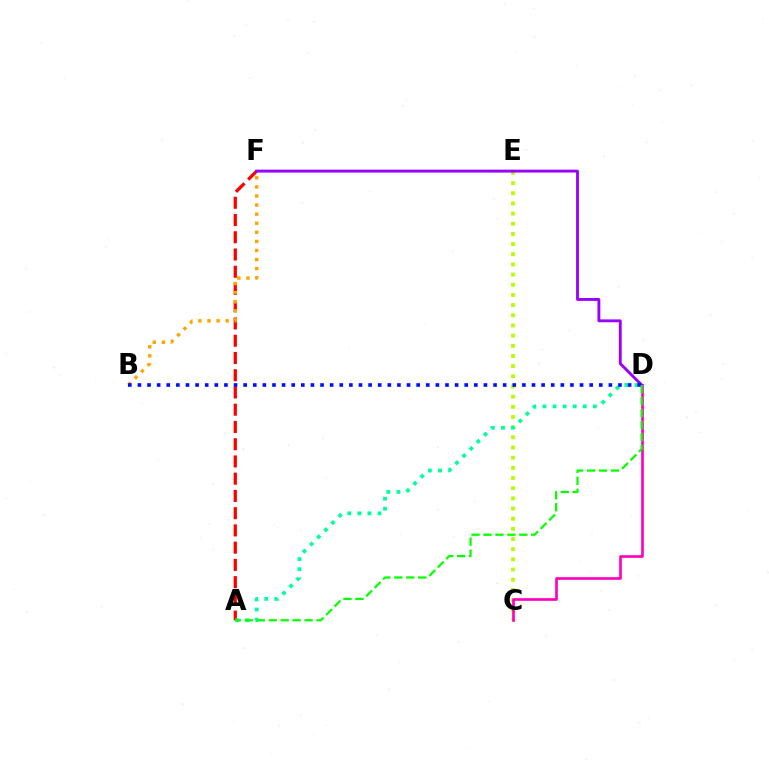{('C', 'E'): [{'color': '#b3ff00', 'line_style': 'dotted', 'thickness': 2.76}], ('C', 'D'): [{'color': '#ff00bd', 'line_style': 'solid', 'thickness': 1.92}], ('A', 'F'): [{'color': '#ff0000', 'line_style': 'dashed', 'thickness': 2.34}], ('A', 'D'): [{'color': '#00ff9d', 'line_style': 'dotted', 'thickness': 2.74}, {'color': '#08ff00', 'line_style': 'dashed', 'thickness': 1.62}], ('E', 'F'): [{'color': '#00b5ff', 'line_style': 'solid', 'thickness': 1.6}], ('B', 'F'): [{'color': '#ffa500', 'line_style': 'dotted', 'thickness': 2.47}], ('D', 'F'): [{'color': '#9b00ff', 'line_style': 'solid', 'thickness': 2.07}], ('B', 'D'): [{'color': '#0010ff', 'line_style': 'dotted', 'thickness': 2.61}]}